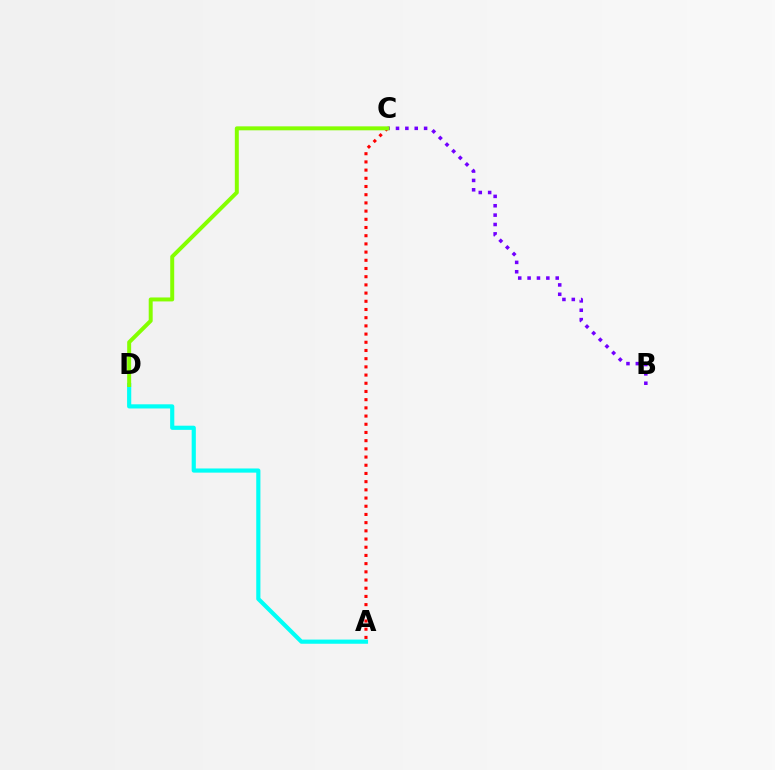{('A', 'C'): [{'color': '#ff0000', 'line_style': 'dotted', 'thickness': 2.23}], ('A', 'D'): [{'color': '#00fff6', 'line_style': 'solid', 'thickness': 3.0}], ('B', 'C'): [{'color': '#7200ff', 'line_style': 'dotted', 'thickness': 2.55}], ('C', 'D'): [{'color': '#84ff00', 'line_style': 'solid', 'thickness': 2.85}]}